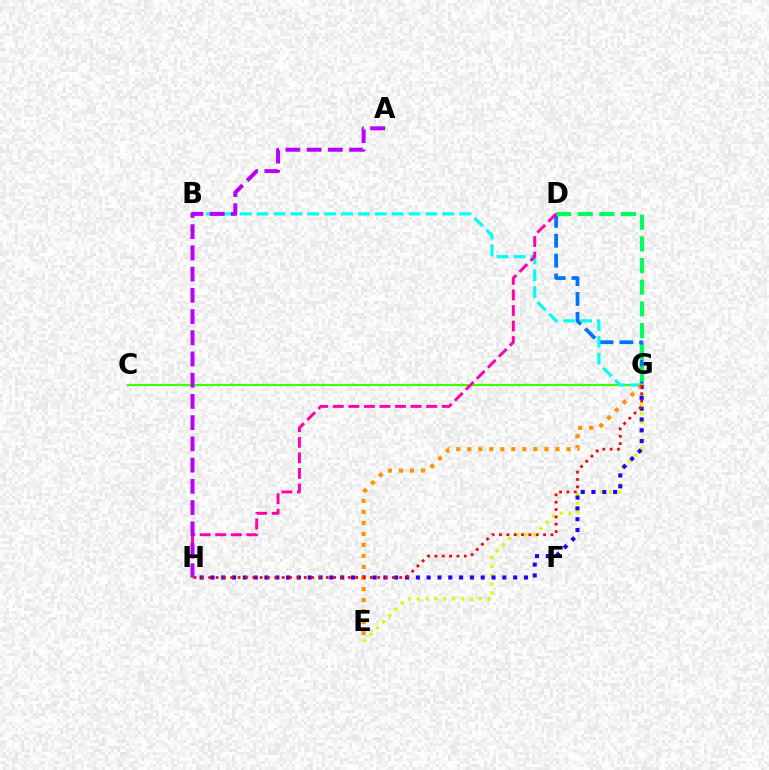{('D', 'G'): [{'color': '#0074ff', 'line_style': 'dashed', 'thickness': 2.7}, {'color': '#00ff5c', 'line_style': 'dashed', 'thickness': 2.94}], ('C', 'G'): [{'color': '#3dff00', 'line_style': 'solid', 'thickness': 1.53}], ('E', 'G'): [{'color': '#d1ff00', 'line_style': 'dotted', 'thickness': 2.4}, {'color': '#ff9400', 'line_style': 'dotted', 'thickness': 3.0}], ('G', 'H'): [{'color': '#2500ff', 'line_style': 'dotted', 'thickness': 2.94}, {'color': '#ff0000', 'line_style': 'dotted', 'thickness': 2.0}], ('B', 'G'): [{'color': '#00fff6', 'line_style': 'dashed', 'thickness': 2.29}], ('D', 'H'): [{'color': '#ff00ac', 'line_style': 'dashed', 'thickness': 2.11}], ('A', 'H'): [{'color': '#b900ff', 'line_style': 'dashed', 'thickness': 2.88}]}